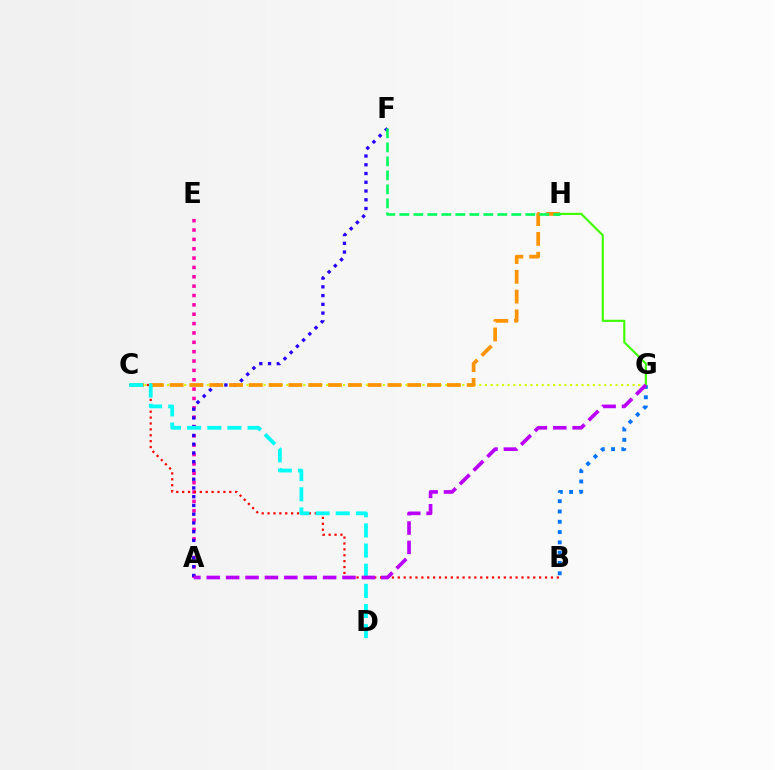{('C', 'G'): [{'color': '#d1ff00', 'line_style': 'dotted', 'thickness': 1.54}], ('A', 'E'): [{'color': '#ff00ac', 'line_style': 'dotted', 'thickness': 2.54}], ('A', 'F'): [{'color': '#2500ff', 'line_style': 'dotted', 'thickness': 2.38}], ('C', 'H'): [{'color': '#ff9400', 'line_style': 'dashed', 'thickness': 2.69}], ('B', 'C'): [{'color': '#ff0000', 'line_style': 'dotted', 'thickness': 1.6}], ('C', 'D'): [{'color': '#00fff6', 'line_style': 'dashed', 'thickness': 2.74}], ('B', 'G'): [{'color': '#0074ff', 'line_style': 'dotted', 'thickness': 2.8}], ('G', 'H'): [{'color': '#3dff00', 'line_style': 'solid', 'thickness': 1.54}], ('F', 'H'): [{'color': '#00ff5c', 'line_style': 'dashed', 'thickness': 1.9}], ('A', 'G'): [{'color': '#b900ff', 'line_style': 'dashed', 'thickness': 2.63}]}